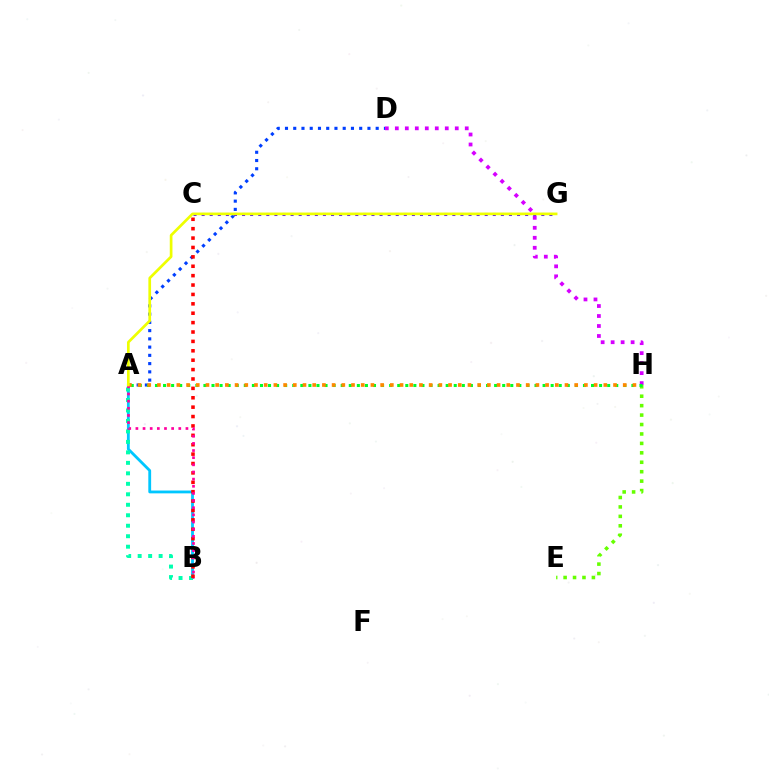{('E', 'H'): [{'color': '#66ff00', 'line_style': 'dotted', 'thickness': 2.56}], ('A', 'D'): [{'color': '#003fff', 'line_style': 'dotted', 'thickness': 2.24}], ('D', 'H'): [{'color': '#d600ff', 'line_style': 'dotted', 'thickness': 2.71}], ('A', 'B'): [{'color': '#00c7ff', 'line_style': 'solid', 'thickness': 2.03}, {'color': '#00ffaf', 'line_style': 'dotted', 'thickness': 2.85}, {'color': '#ff00a0', 'line_style': 'dotted', 'thickness': 1.94}], ('C', 'G'): [{'color': '#4f00ff', 'line_style': 'dotted', 'thickness': 2.2}], ('B', 'C'): [{'color': '#ff0000', 'line_style': 'dotted', 'thickness': 2.55}], ('A', 'H'): [{'color': '#00ff27', 'line_style': 'dotted', 'thickness': 2.19}, {'color': '#ff8800', 'line_style': 'dotted', 'thickness': 2.64}], ('A', 'G'): [{'color': '#eeff00', 'line_style': 'solid', 'thickness': 1.94}]}